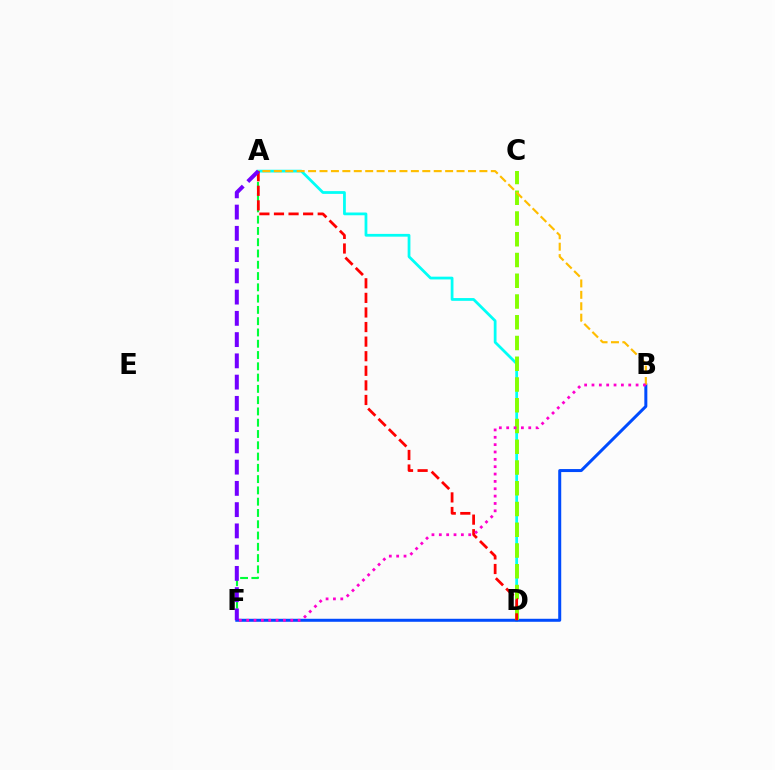{('A', 'D'): [{'color': '#00fff6', 'line_style': 'solid', 'thickness': 1.99}, {'color': '#ff0000', 'line_style': 'dashed', 'thickness': 1.98}], ('B', 'F'): [{'color': '#004bff', 'line_style': 'solid', 'thickness': 2.16}, {'color': '#ff00cf', 'line_style': 'dotted', 'thickness': 2.0}], ('C', 'D'): [{'color': '#84ff00', 'line_style': 'dashed', 'thickness': 2.82}], ('A', 'F'): [{'color': '#00ff39', 'line_style': 'dashed', 'thickness': 1.53}, {'color': '#7200ff', 'line_style': 'dashed', 'thickness': 2.89}], ('A', 'B'): [{'color': '#ffbd00', 'line_style': 'dashed', 'thickness': 1.55}]}